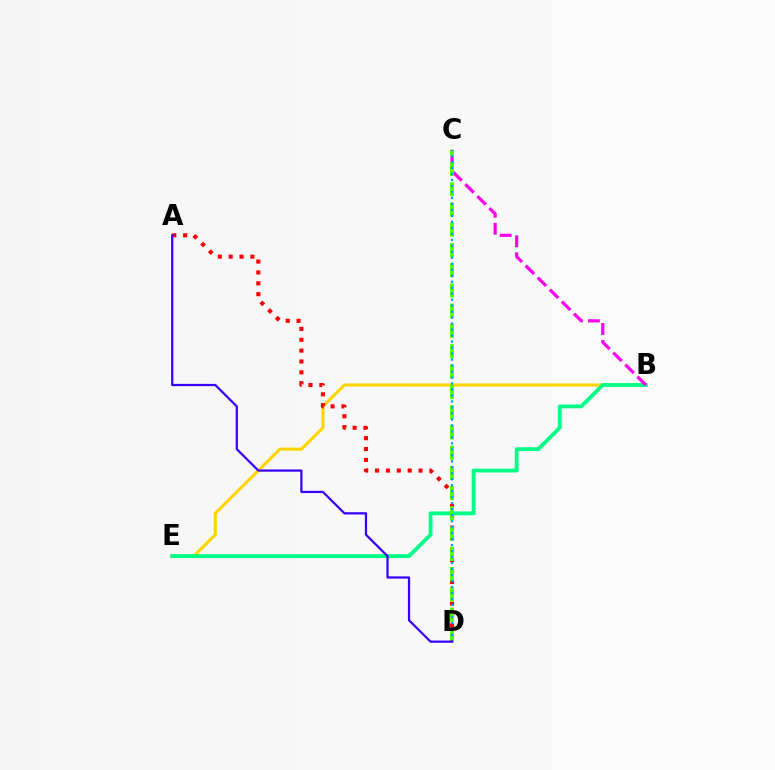{('B', 'E'): [{'color': '#ffd500', 'line_style': 'solid', 'thickness': 2.24}, {'color': '#00ff86', 'line_style': 'solid', 'thickness': 2.76}], ('B', 'C'): [{'color': '#ff00ed', 'line_style': 'dashed', 'thickness': 2.31}], ('A', 'D'): [{'color': '#ff0000', 'line_style': 'dotted', 'thickness': 2.95}, {'color': '#3700ff', 'line_style': 'solid', 'thickness': 1.61}], ('C', 'D'): [{'color': '#4fff00', 'line_style': 'dashed', 'thickness': 2.75}, {'color': '#009eff', 'line_style': 'dotted', 'thickness': 1.63}]}